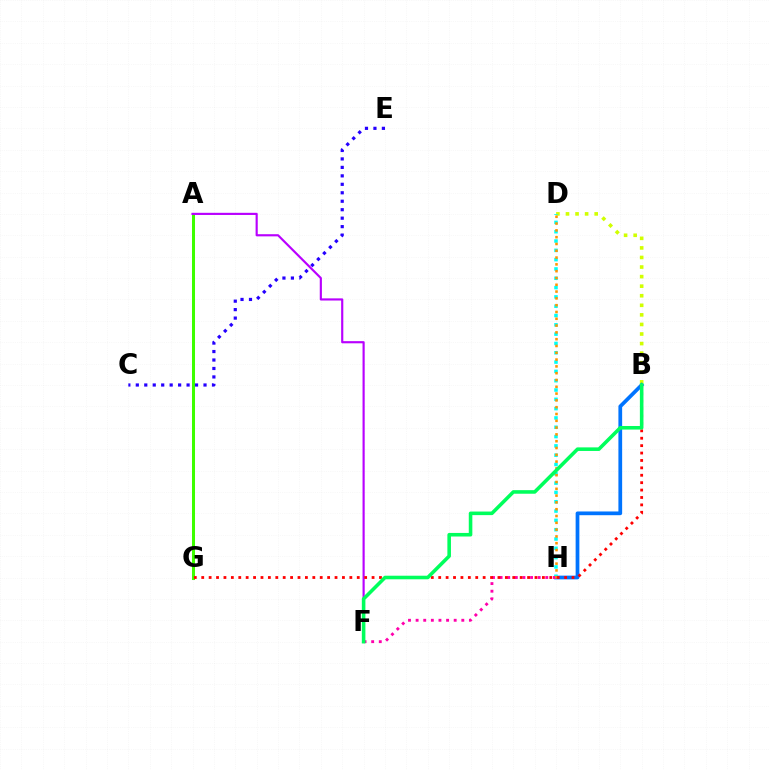{('A', 'G'): [{'color': '#3dff00', 'line_style': 'solid', 'thickness': 2.17}], ('B', 'D'): [{'color': '#d1ff00', 'line_style': 'dotted', 'thickness': 2.6}], ('B', 'H'): [{'color': '#0074ff', 'line_style': 'solid', 'thickness': 2.69}], ('D', 'H'): [{'color': '#00fff6', 'line_style': 'dotted', 'thickness': 2.53}, {'color': '#ff9400', 'line_style': 'dotted', 'thickness': 1.85}], ('A', 'F'): [{'color': '#b900ff', 'line_style': 'solid', 'thickness': 1.55}], ('F', 'H'): [{'color': '#ff00ac', 'line_style': 'dotted', 'thickness': 2.07}], ('B', 'G'): [{'color': '#ff0000', 'line_style': 'dotted', 'thickness': 2.01}], ('B', 'F'): [{'color': '#00ff5c', 'line_style': 'solid', 'thickness': 2.57}], ('C', 'E'): [{'color': '#2500ff', 'line_style': 'dotted', 'thickness': 2.3}]}